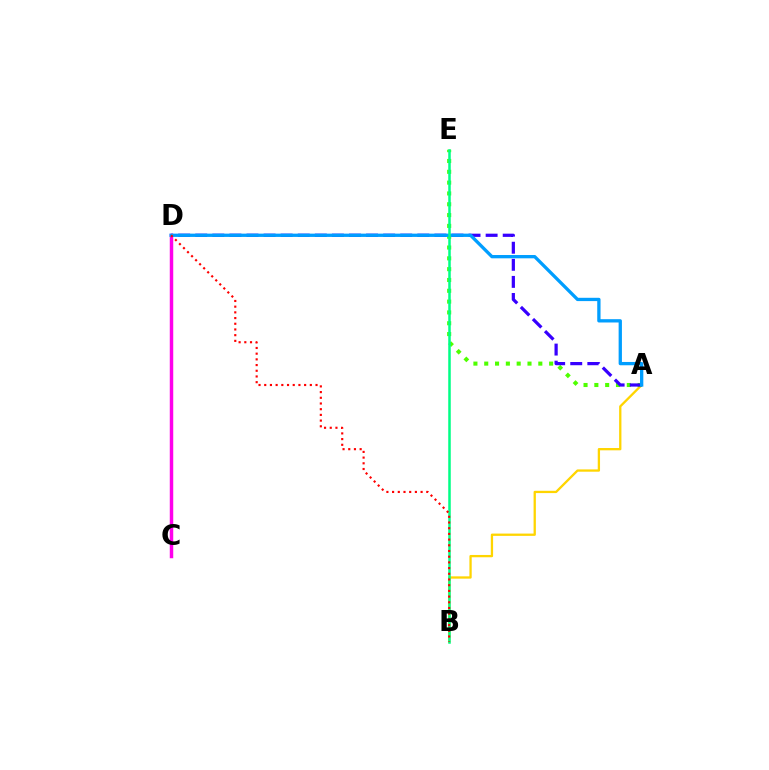{('A', 'B'): [{'color': '#ffd500', 'line_style': 'solid', 'thickness': 1.65}], ('C', 'D'): [{'color': '#ff00ed', 'line_style': 'solid', 'thickness': 2.5}], ('A', 'E'): [{'color': '#4fff00', 'line_style': 'dotted', 'thickness': 2.94}], ('A', 'D'): [{'color': '#3700ff', 'line_style': 'dashed', 'thickness': 2.32}, {'color': '#009eff', 'line_style': 'solid', 'thickness': 2.37}], ('B', 'E'): [{'color': '#00ff86', 'line_style': 'solid', 'thickness': 1.82}], ('B', 'D'): [{'color': '#ff0000', 'line_style': 'dotted', 'thickness': 1.55}]}